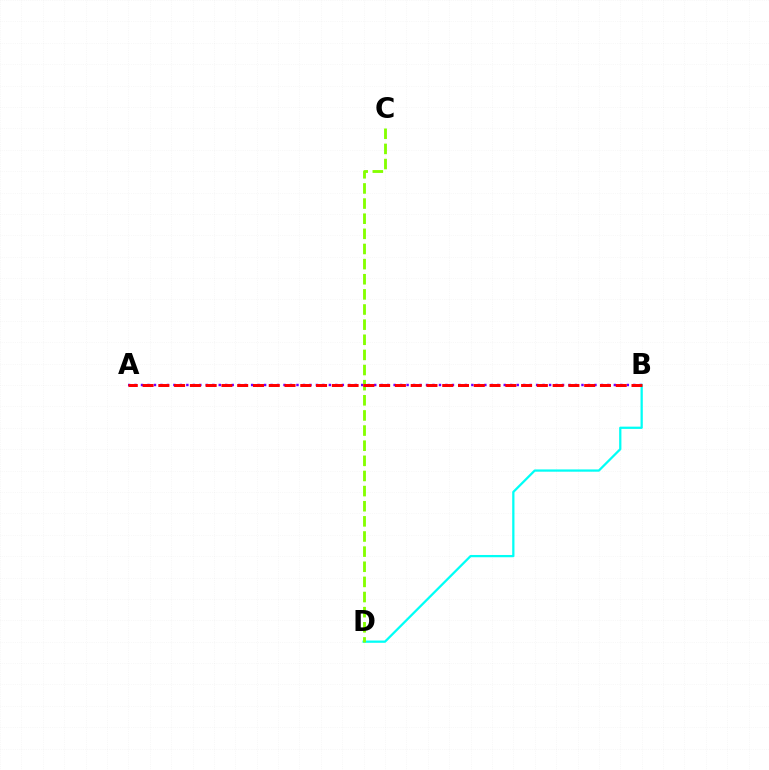{('A', 'B'): [{'color': '#7200ff', 'line_style': 'dotted', 'thickness': 1.76}, {'color': '#ff0000', 'line_style': 'dashed', 'thickness': 2.14}], ('B', 'D'): [{'color': '#00fff6', 'line_style': 'solid', 'thickness': 1.63}], ('C', 'D'): [{'color': '#84ff00', 'line_style': 'dashed', 'thickness': 2.06}]}